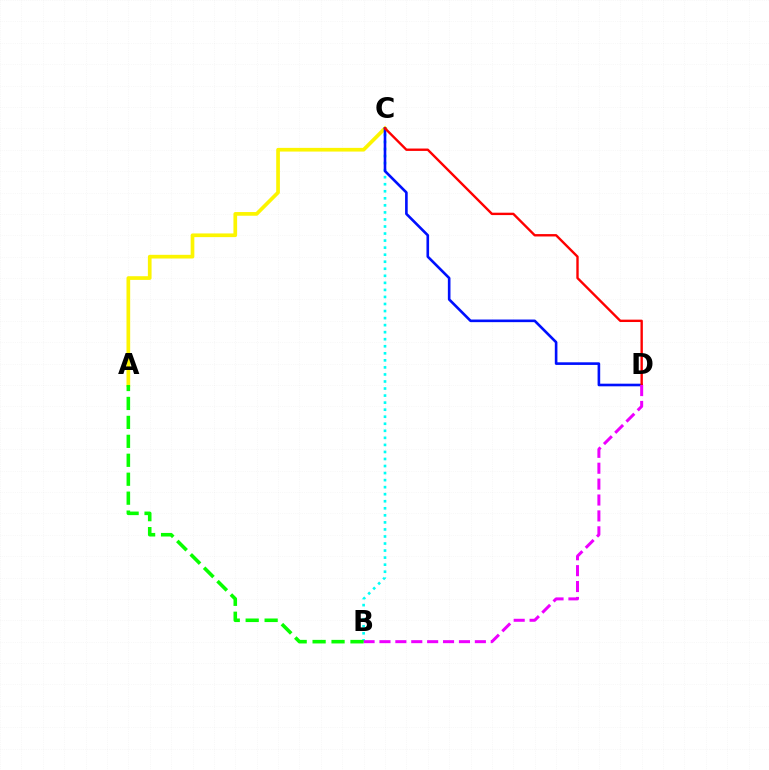{('A', 'C'): [{'color': '#fcf500', 'line_style': 'solid', 'thickness': 2.66}], ('B', 'C'): [{'color': '#00fff6', 'line_style': 'dotted', 'thickness': 1.91}], ('C', 'D'): [{'color': '#0010ff', 'line_style': 'solid', 'thickness': 1.89}, {'color': '#ff0000', 'line_style': 'solid', 'thickness': 1.72}], ('B', 'D'): [{'color': '#ee00ff', 'line_style': 'dashed', 'thickness': 2.16}], ('A', 'B'): [{'color': '#08ff00', 'line_style': 'dashed', 'thickness': 2.57}]}